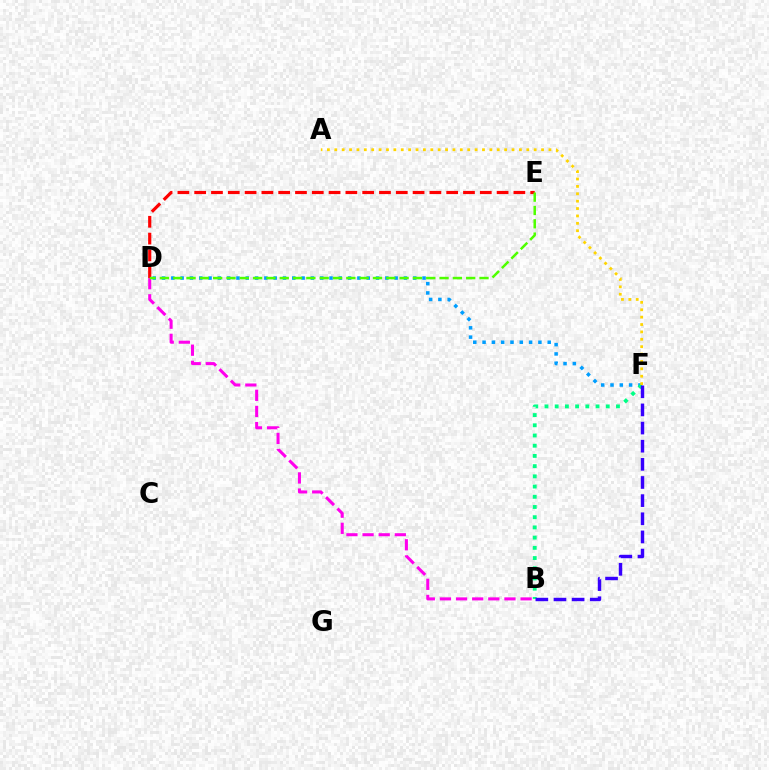{('D', 'F'): [{'color': '#009eff', 'line_style': 'dotted', 'thickness': 2.53}], ('D', 'E'): [{'color': '#ff0000', 'line_style': 'dashed', 'thickness': 2.28}, {'color': '#4fff00', 'line_style': 'dashed', 'thickness': 1.81}], ('B', 'F'): [{'color': '#00ff86', 'line_style': 'dotted', 'thickness': 2.77}, {'color': '#3700ff', 'line_style': 'dashed', 'thickness': 2.46}], ('B', 'D'): [{'color': '#ff00ed', 'line_style': 'dashed', 'thickness': 2.19}], ('A', 'F'): [{'color': '#ffd500', 'line_style': 'dotted', 'thickness': 2.01}]}